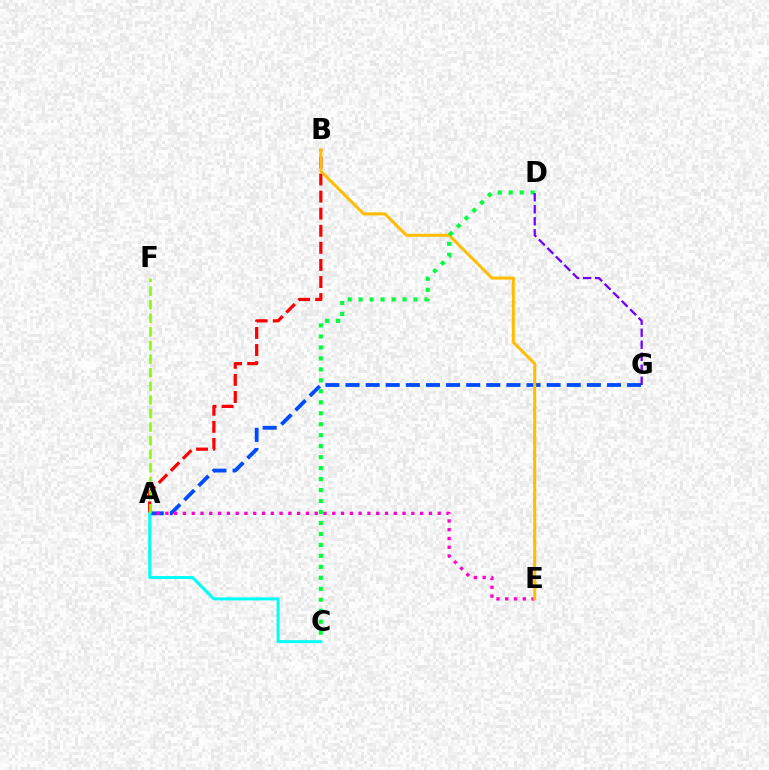{('A', 'G'): [{'color': '#004bff', 'line_style': 'dashed', 'thickness': 2.73}], ('A', 'B'): [{'color': '#ff0000', 'line_style': 'dashed', 'thickness': 2.32}], ('A', 'E'): [{'color': '#ff00cf', 'line_style': 'dotted', 'thickness': 2.39}], ('B', 'E'): [{'color': '#ffbd00', 'line_style': 'solid', 'thickness': 2.16}], ('A', 'C'): [{'color': '#00fff6', 'line_style': 'solid', 'thickness': 2.16}], ('C', 'D'): [{'color': '#00ff39', 'line_style': 'dotted', 'thickness': 2.98}], ('D', 'G'): [{'color': '#7200ff', 'line_style': 'dashed', 'thickness': 1.63}], ('A', 'F'): [{'color': '#84ff00', 'line_style': 'dashed', 'thickness': 1.85}]}